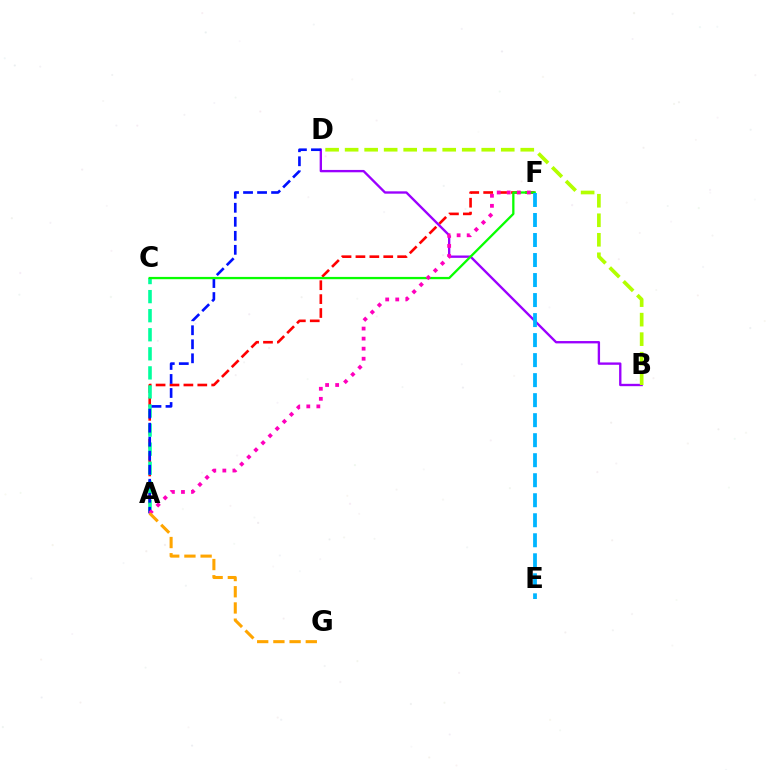{('A', 'F'): [{'color': '#ff0000', 'line_style': 'dashed', 'thickness': 1.89}, {'color': '#ff00bd', 'line_style': 'dotted', 'thickness': 2.73}], ('A', 'C'): [{'color': '#00ff9d', 'line_style': 'dashed', 'thickness': 2.59}], ('B', 'D'): [{'color': '#9b00ff', 'line_style': 'solid', 'thickness': 1.69}, {'color': '#b3ff00', 'line_style': 'dashed', 'thickness': 2.65}], ('A', 'D'): [{'color': '#0010ff', 'line_style': 'dashed', 'thickness': 1.9}], ('C', 'F'): [{'color': '#08ff00', 'line_style': 'solid', 'thickness': 1.65}], ('E', 'F'): [{'color': '#00b5ff', 'line_style': 'dashed', 'thickness': 2.72}], ('A', 'G'): [{'color': '#ffa500', 'line_style': 'dashed', 'thickness': 2.2}]}